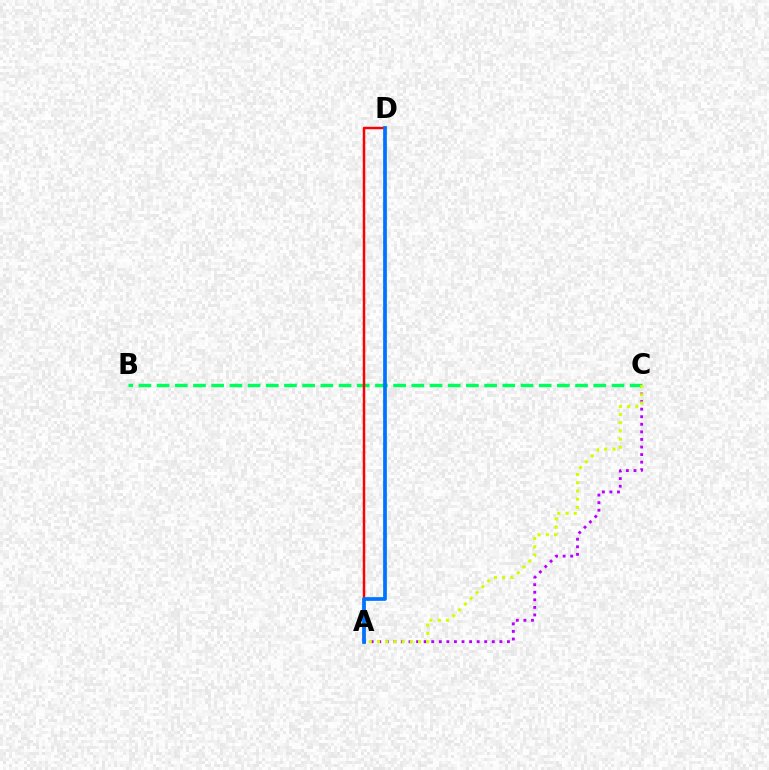{('B', 'C'): [{'color': '#00ff5c', 'line_style': 'dashed', 'thickness': 2.47}], ('A', 'D'): [{'color': '#ff0000', 'line_style': 'solid', 'thickness': 1.79}, {'color': '#0074ff', 'line_style': 'solid', 'thickness': 2.68}], ('A', 'C'): [{'color': '#b900ff', 'line_style': 'dotted', 'thickness': 2.06}, {'color': '#d1ff00', 'line_style': 'dotted', 'thickness': 2.23}]}